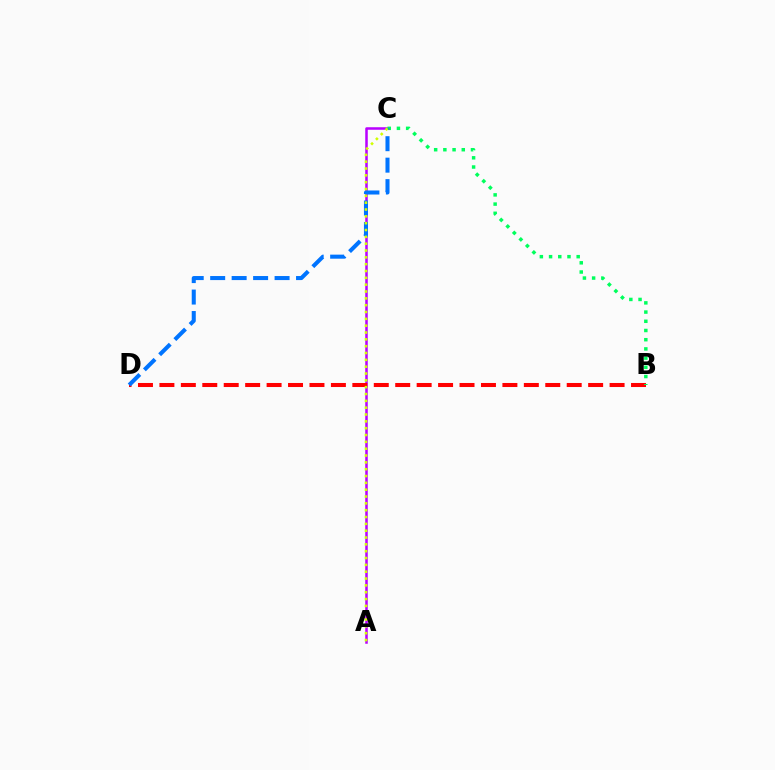{('A', 'C'): [{'color': '#b900ff', 'line_style': 'solid', 'thickness': 1.81}, {'color': '#d1ff00', 'line_style': 'dotted', 'thickness': 1.86}], ('B', 'D'): [{'color': '#ff0000', 'line_style': 'dashed', 'thickness': 2.91}], ('B', 'C'): [{'color': '#00ff5c', 'line_style': 'dotted', 'thickness': 2.5}], ('C', 'D'): [{'color': '#0074ff', 'line_style': 'dashed', 'thickness': 2.92}]}